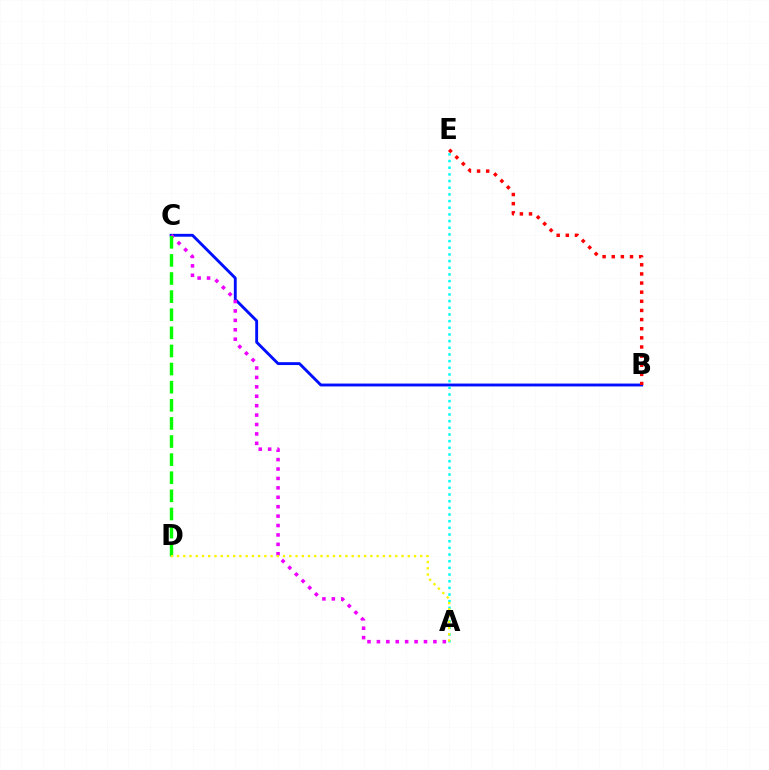{('B', 'C'): [{'color': '#0010ff', 'line_style': 'solid', 'thickness': 2.07}], ('A', 'E'): [{'color': '#00fff6', 'line_style': 'dotted', 'thickness': 1.81}], ('A', 'C'): [{'color': '#ee00ff', 'line_style': 'dotted', 'thickness': 2.56}], ('C', 'D'): [{'color': '#08ff00', 'line_style': 'dashed', 'thickness': 2.46}], ('A', 'D'): [{'color': '#fcf500', 'line_style': 'dotted', 'thickness': 1.69}], ('B', 'E'): [{'color': '#ff0000', 'line_style': 'dotted', 'thickness': 2.48}]}